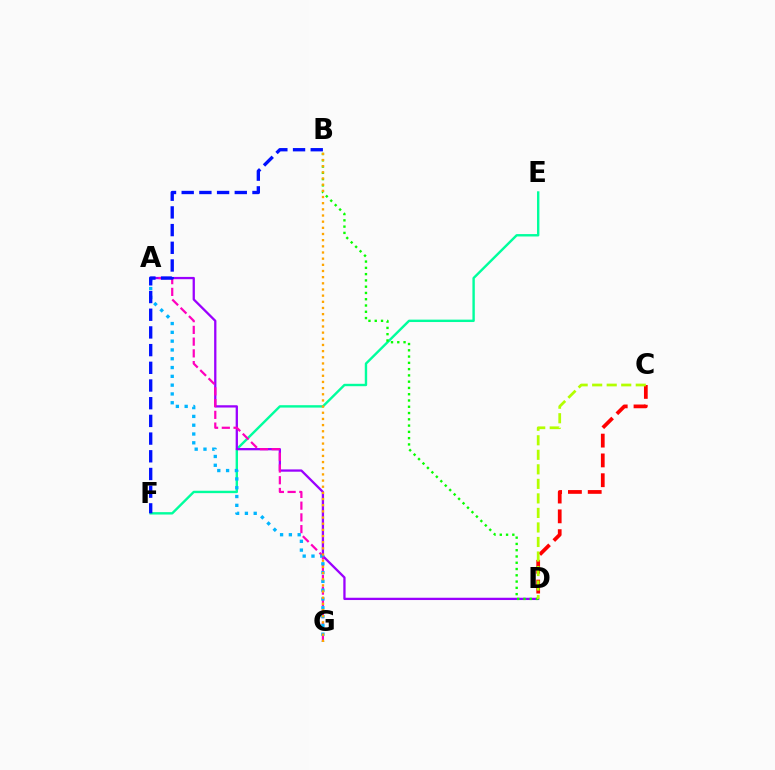{('C', 'D'): [{'color': '#ff0000', 'line_style': 'dashed', 'thickness': 2.69}, {'color': '#b3ff00', 'line_style': 'dashed', 'thickness': 1.97}], ('E', 'F'): [{'color': '#00ff9d', 'line_style': 'solid', 'thickness': 1.73}], ('A', 'D'): [{'color': '#9b00ff', 'line_style': 'solid', 'thickness': 1.65}], ('B', 'D'): [{'color': '#08ff00', 'line_style': 'dotted', 'thickness': 1.7}], ('A', 'G'): [{'color': '#ff00bd', 'line_style': 'dashed', 'thickness': 1.59}, {'color': '#00b5ff', 'line_style': 'dotted', 'thickness': 2.39}], ('B', 'G'): [{'color': '#ffa500', 'line_style': 'dotted', 'thickness': 1.67}], ('B', 'F'): [{'color': '#0010ff', 'line_style': 'dashed', 'thickness': 2.4}]}